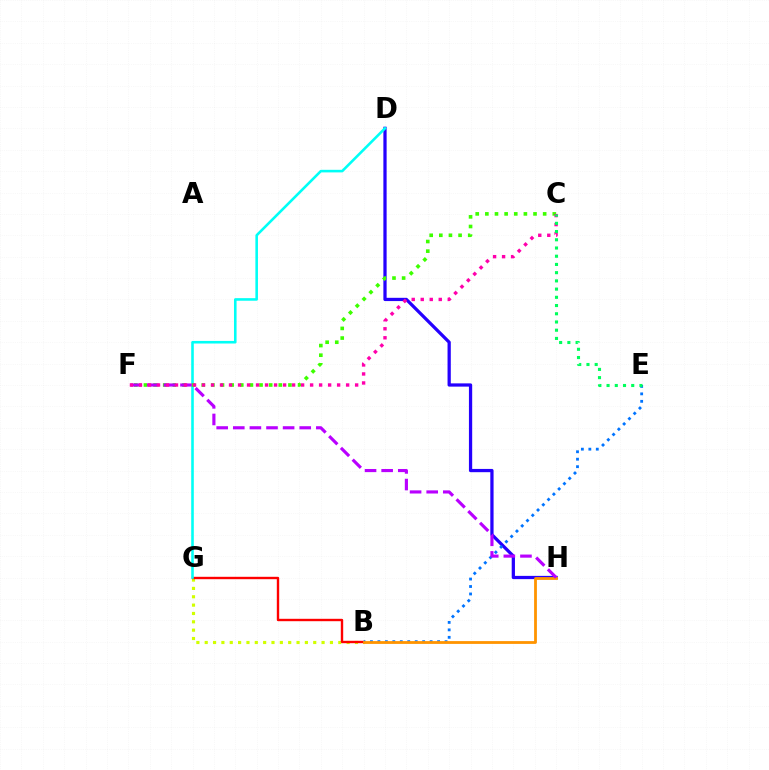{('B', 'G'): [{'color': '#d1ff00', 'line_style': 'dotted', 'thickness': 2.27}, {'color': '#ff0000', 'line_style': 'solid', 'thickness': 1.72}], ('D', 'H'): [{'color': '#2500ff', 'line_style': 'solid', 'thickness': 2.34}], ('B', 'E'): [{'color': '#0074ff', 'line_style': 'dotted', 'thickness': 2.03}], ('D', 'G'): [{'color': '#00fff6', 'line_style': 'solid', 'thickness': 1.86}], ('C', 'F'): [{'color': '#3dff00', 'line_style': 'dotted', 'thickness': 2.62}, {'color': '#ff00ac', 'line_style': 'dotted', 'thickness': 2.45}], ('B', 'H'): [{'color': '#ff9400', 'line_style': 'solid', 'thickness': 2.01}], ('F', 'H'): [{'color': '#b900ff', 'line_style': 'dashed', 'thickness': 2.26}], ('C', 'E'): [{'color': '#00ff5c', 'line_style': 'dotted', 'thickness': 2.23}]}